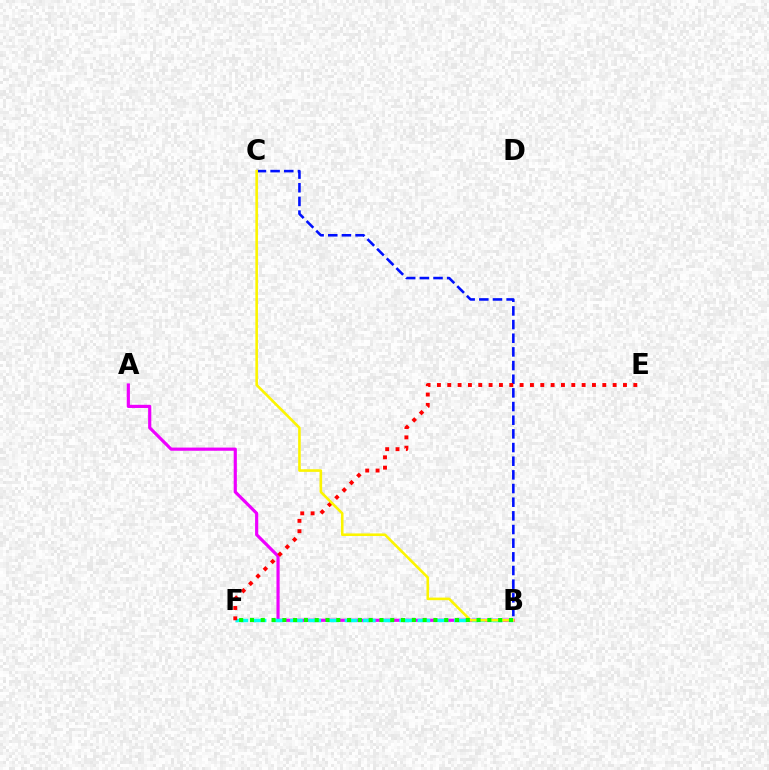{('A', 'B'): [{'color': '#ee00ff', 'line_style': 'solid', 'thickness': 2.28}], ('B', 'F'): [{'color': '#00fff6', 'line_style': 'dashed', 'thickness': 2.47}, {'color': '#08ff00', 'line_style': 'dotted', 'thickness': 2.93}], ('B', 'C'): [{'color': '#0010ff', 'line_style': 'dashed', 'thickness': 1.86}, {'color': '#fcf500', 'line_style': 'solid', 'thickness': 1.87}], ('E', 'F'): [{'color': '#ff0000', 'line_style': 'dotted', 'thickness': 2.81}]}